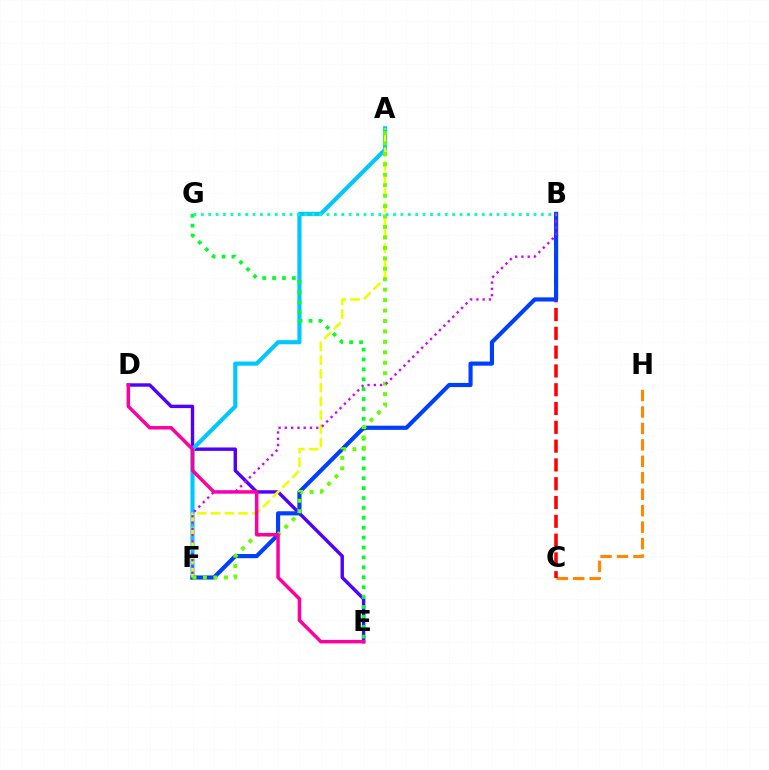{('D', 'E'): [{'color': '#4f00ff', 'line_style': 'solid', 'thickness': 2.46}, {'color': '#ff00a0', 'line_style': 'solid', 'thickness': 2.51}], ('A', 'F'): [{'color': '#00c7ff', 'line_style': 'solid', 'thickness': 2.98}, {'color': '#eeff00', 'line_style': 'dashed', 'thickness': 1.87}, {'color': '#66ff00', 'line_style': 'dotted', 'thickness': 2.84}], ('C', 'H'): [{'color': '#ff8800', 'line_style': 'dashed', 'thickness': 2.24}], ('E', 'G'): [{'color': '#00ff27', 'line_style': 'dotted', 'thickness': 2.69}], ('B', 'C'): [{'color': '#ff0000', 'line_style': 'dashed', 'thickness': 2.55}], ('B', 'F'): [{'color': '#003fff', 'line_style': 'solid', 'thickness': 2.98}, {'color': '#d600ff', 'line_style': 'dotted', 'thickness': 1.7}], ('B', 'G'): [{'color': '#00ffaf', 'line_style': 'dotted', 'thickness': 2.01}]}